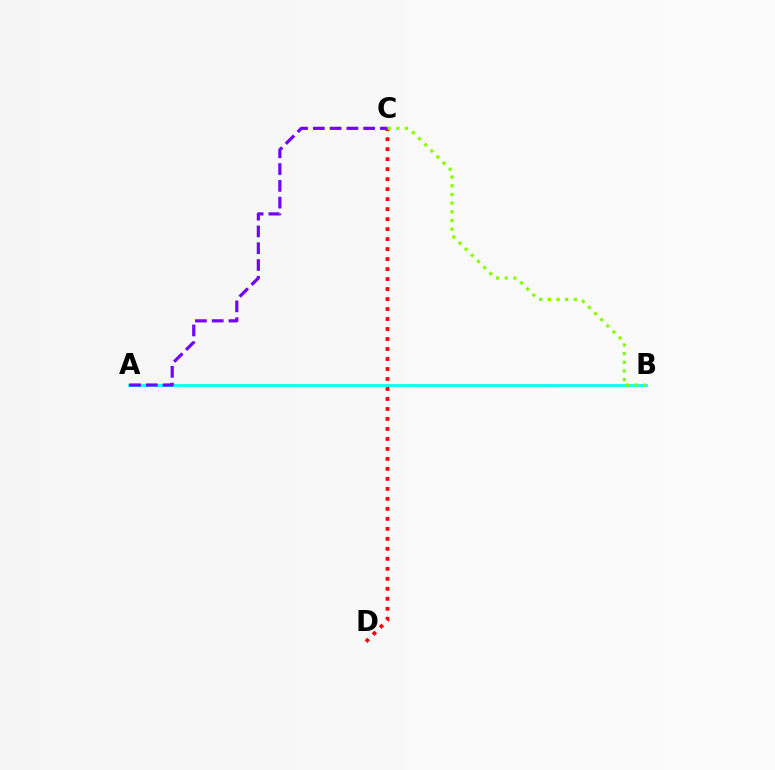{('A', 'B'): [{'color': '#00fff6', 'line_style': 'solid', 'thickness': 1.96}], ('C', 'D'): [{'color': '#ff0000', 'line_style': 'dotted', 'thickness': 2.71}], ('B', 'C'): [{'color': '#84ff00', 'line_style': 'dotted', 'thickness': 2.35}], ('A', 'C'): [{'color': '#7200ff', 'line_style': 'dashed', 'thickness': 2.28}]}